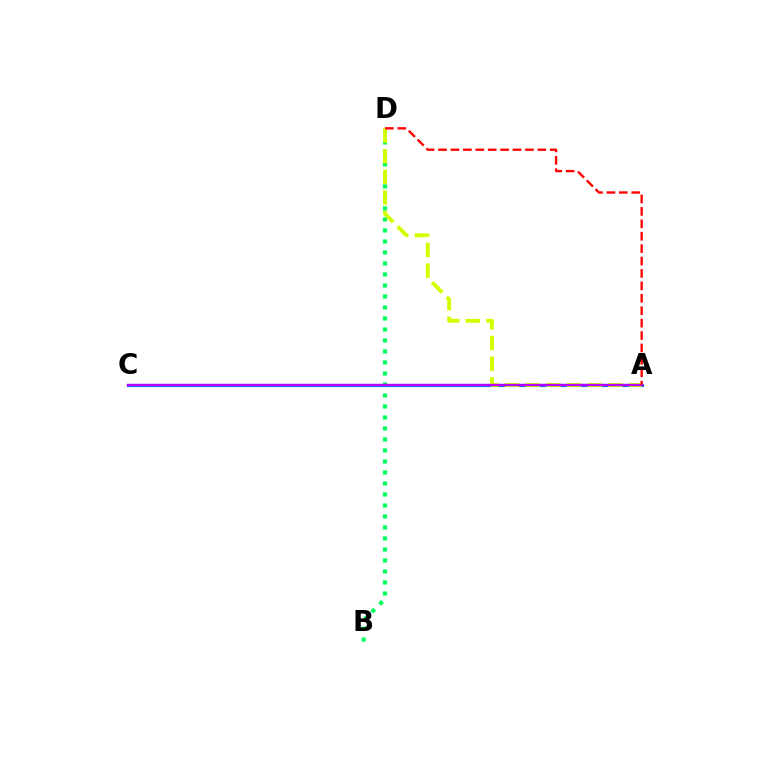{('B', 'D'): [{'color': '#00ff5c', 'line_style': 'dotted', 'thickness': 2.99}], ('A', 'C'): [{'color': '#0074ff', 'line_style': 'solid', 'thickness': 2.26}, {'color': '#b900ff', 'line_style': 'solid', 'thickness': 1.68}], ('A', 'D'): [{'color': '#d1ff00', 'line_style': 'dashed', 'thickness': 2.81}, {'color': '#ff0000', 'line_style': 'dashed', 'thickness': 1.69}]}